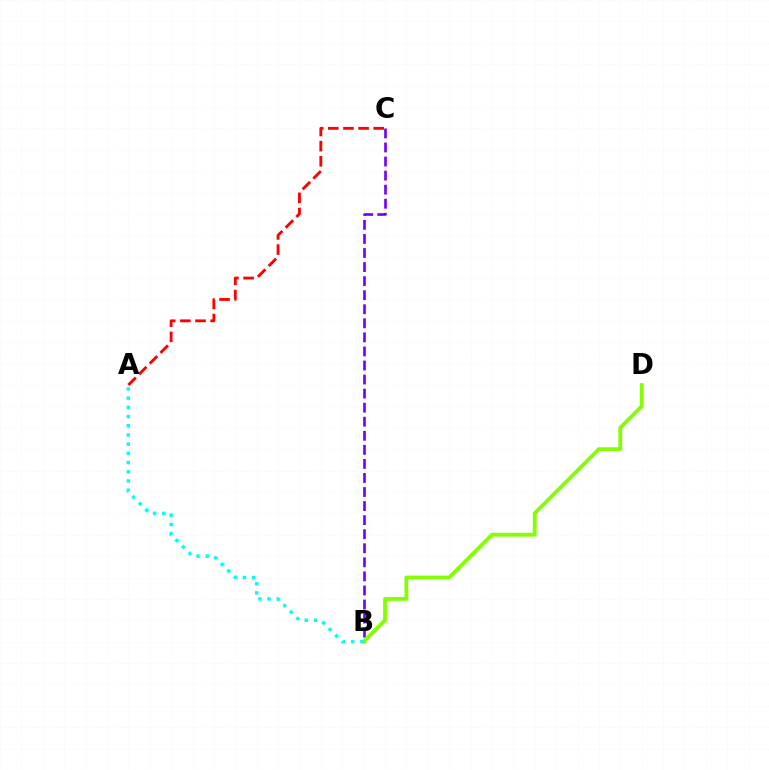{('B', 'C'): [{'color': '#7200ff', 'line_style': 'dashed', 'thickness': 1.91}], ('B', 'D'): [{'color': '#84ff00', 'line_style': 'solid', 'thickness': 2.77}], ('A', 'B'): [{'color': '#00fff6', 'line_style': 'dotted', 'thickness': 2.5}], ('A', 'C'): [{'color': '#ff0000', 'line_style': 'dashed', 'thickness': 2.06}]}